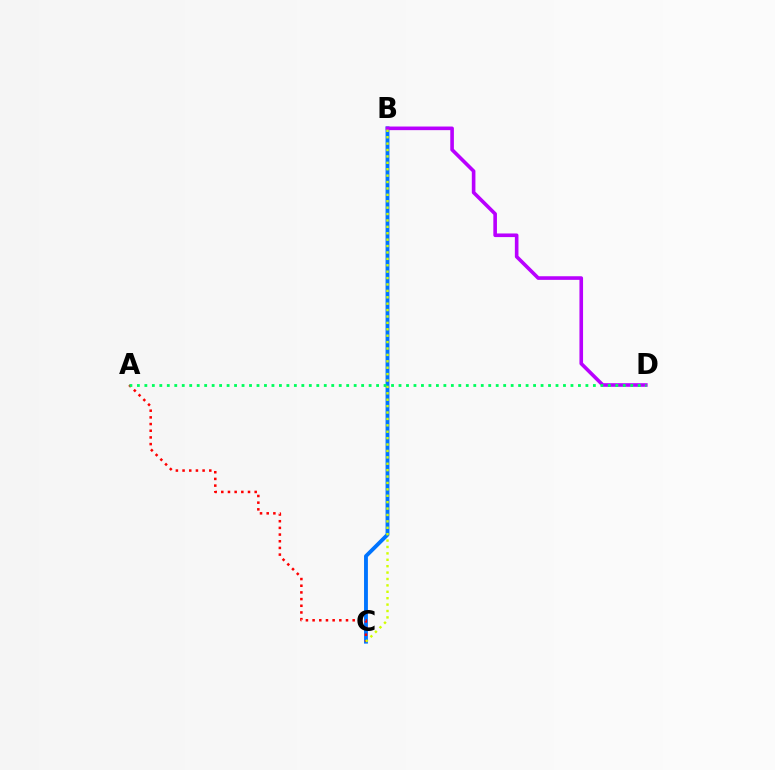{('B', 'C'): [{'color': '#0074ff', 'line_style': 'solid', 'thickness': 2.78}, {'color': '#d1ff00', 'line_style': 'dotted', 'thickness': 1.74}], ('A', 'C'): [{'color': '#ff0000', 'line_style': 'dotted', 'thickness': 1.81}], ('B', 'D'): [{'color': '#b900ff', 'line_style': 'solid', 'thickness': 2.6}], ('A', 'D'): [{'color': '#00ff5c', 'line_style': 'dotted', 'thickness': 2.03}]}